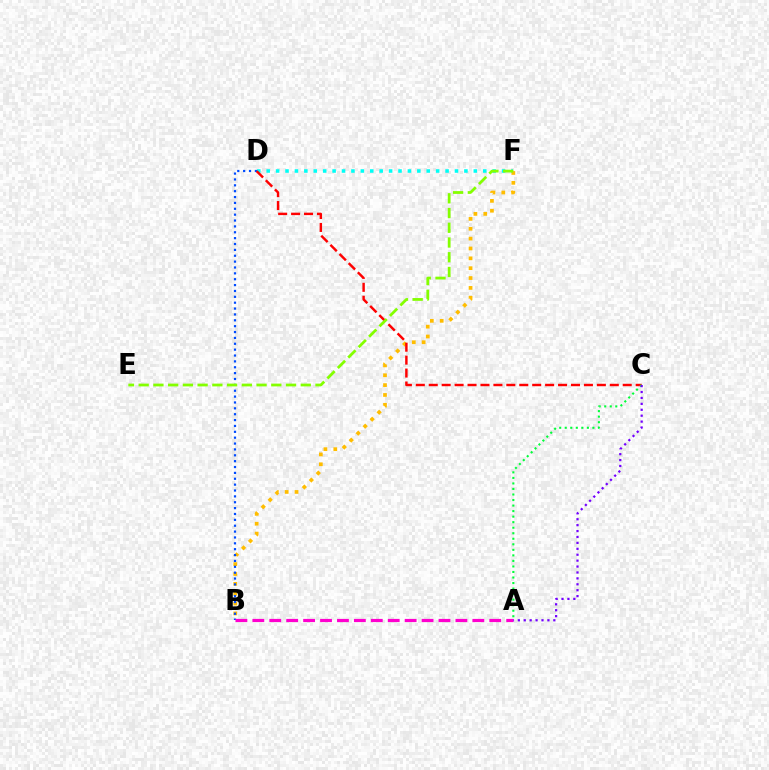{('D', 'F'): [{'color': '#00fff6', 'line_style': 'dotted', 'thickness': 2.56}], ('B', 'F'): [{'color': '#ffbd00', 'line_style': 'dotted', 'thickness': 2.68}], ('B', 'D'): [{'color': '#004bff', 'line_style': 'dotted', 'thickness': 1.59}], ('C', 'D'): [{'color': '#ff0000', 'line_style': 'dashed', 'thickness': 1.76}], ('A', 'C'): [{'color': '#00ff39', 'line_style': 'dotted', 'thickness': 1.5}, {'color': '#7200ff', 'line_style': 'dotted', 'thickness': 1.61}], ('A', 'B'): [{'color': '#ff00cf', 'line_style': 'dashed', 'thickness': 2.3}], ('E', 'F'): [{'color': '#84ff00', 'line_style': 'dashed', 'thickness': 2.0}]}